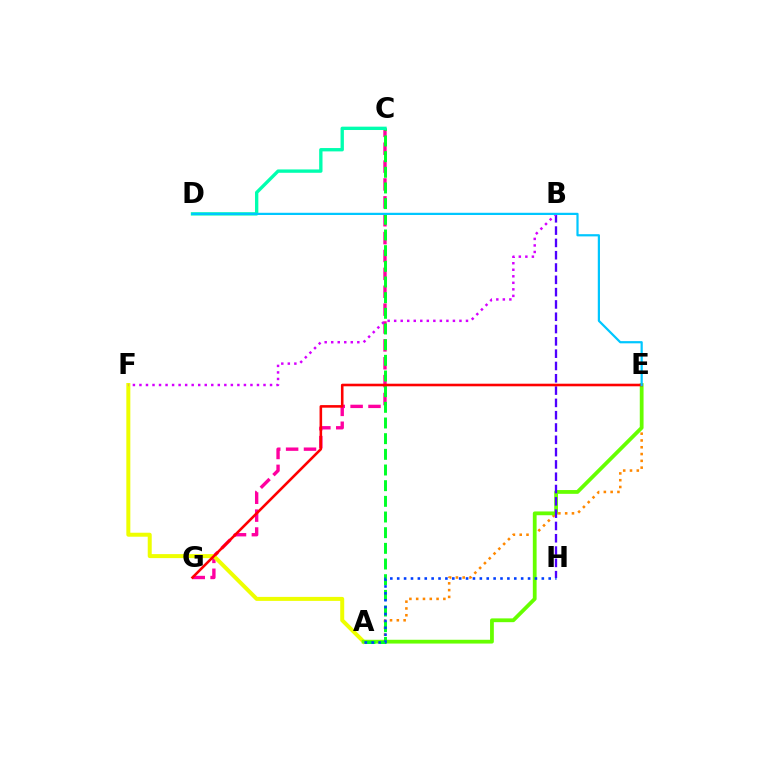{('C', 'G'): [{'color': '#ff00a0', 'line_style': 'dashed', 'thickness': 2.43}], ('A', 'F'): [{'color': '#eeff00', 'line_style': 'solid', 'thickness': 2.87}], ('A', 'E'): [{'color': '#ff8800', 'line_style': 'dotted', 'thickness': 1.85}, {'color': '#66ff00', 'line_style': 'solid', 'thickness': 2.72}], ('B', 'H'): [{'color': '#4f00ff', 'line_style': 'dashed', 'thickness': 1.67}], ('A', 'C'): [{'color': '#00ff27', 'line_style': 'dashed', 'thickness': 2.13}], ('B', 'F'): [{'color': '#d600ff', 'line_style': 'dotted', 'thickness': 1.77}], ('C', 'D'): [{'color': '#00ffaf', 'line_style': 'solid', 'thickness': 2.41}], ('A', 'H'): [{'color': '#003fff', 'line_style': 'dotted', 'thickness': 1.87}], ('E', 'G'): [{'color': '#ff0000', 'line_style': 'solid', 'thickness': 1.86}], ('D', 'E'): [{'color': '#00c7ff', 'line_style': 'solid', 'thickness': 1.59}]}